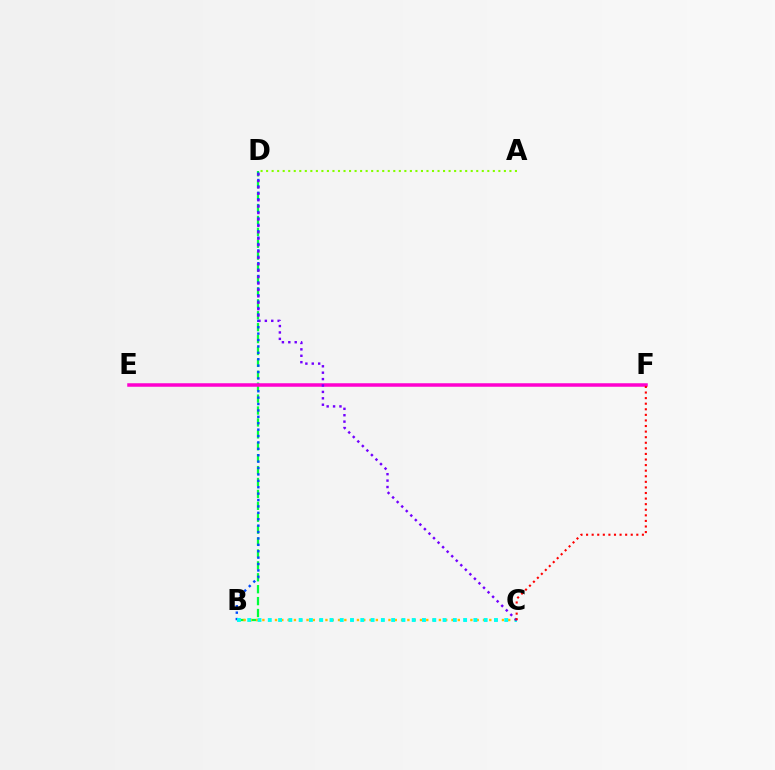{('B', 'D'): [{'color': '#00ff39', 'line_style': 'dashed', 'thickness': 1.62}, {'color': '#004bff', 'line_style': 'dotted', 'thickness': 1.74}], ('A', 'D'): [{'color': '#84ff00', 'line_style': 'dotted', 'thickness': 1.5}], ('B', 'C'): [{'color': '#ffbd00', 'line_style': 'dotted', 'thickness': 1.71}, {'color': '#00fff6', 'line_style': 'dotted', 'thickness': 2.79}], ('E', 'F'): [{'color': '#ff00cf', 'line_style': 'solid', 'thickness': 2.52}], ('C', 'D'): [{'color': '#7200ff', 'line_style': 'dotted', 'thickness': 1.74}], ('C', 'F'): [{'color': '#ff0000', 'line_style': 'dotted', 'thickness': 1.52}]}